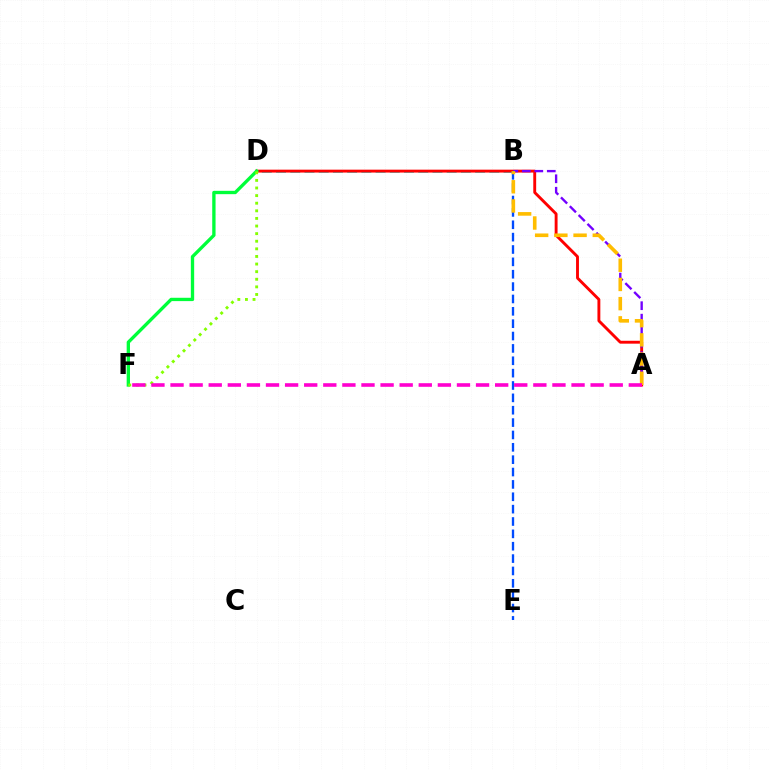{('B', 'D'): [{'color': '#00fff6', 'line_style': 'dashed', 'thickness': 1.93}], ('A', 'D'): [{'color': '#ff0000', 'line_style': 'solid', 'thickness': 2.08}], ('A', 'B'): [{'color': '#7200ff', 'line_style': 'dashed', 'thickness': 1.7}, {'color': '#ffbd00', 'line_style': 'dashed', 'thickness': 2.61}], ('B', 'E'): [{'color': '#004bff', 'line_style': 'dashed', 'thickness': 1.68}], ('D', 'F'): [{'color': '#00ff39', 'line_style': 'solid', 'thickness': 2.4}, {'color': '#84ff00', 'line_style': 'dotted', 'thickness': 2.07}], ('A', 'F'): [{'color': '#ff00cf', 'line_style': 'dashed', 'thickness': 2.59}]}